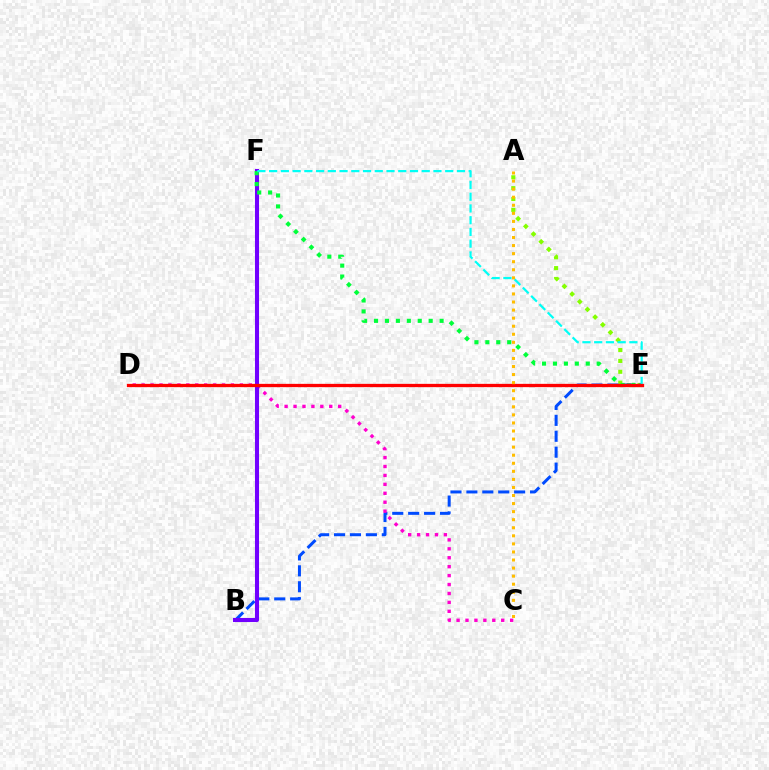{('A', 'E'): [{'color': '#84ff00', 'line_style': 'dotted', 'thickness': 2.95}], ('B', 'E'): [{'color': '#004bff', 'line_style': 'dashed', 'thickness': 2.16}], ('C', 'D'): [{'color': '#ff00cf', 'line_style': 'dotted', 'thickness': 2.43}], ('B', 'F'): [{'color': '#7200ff', 'line_style': 'solid', 'thickness': 2.93}], ('E', 'F'): [{'color': '#00ff39', 'line_style': 'dotted', 'thickness': 2.97}, {'color': '#00fff6', 'line_style': 'dashed', 'thickness': 1.59}], ('D', 'E'): [{'color': '#ff0000', 'line_style': 'solid', 'thickness': 2.37}], ('A', 'C'): [{'color': '#ffbd00', 'line_style': 'dotted', 'thickness': 2.19}]}